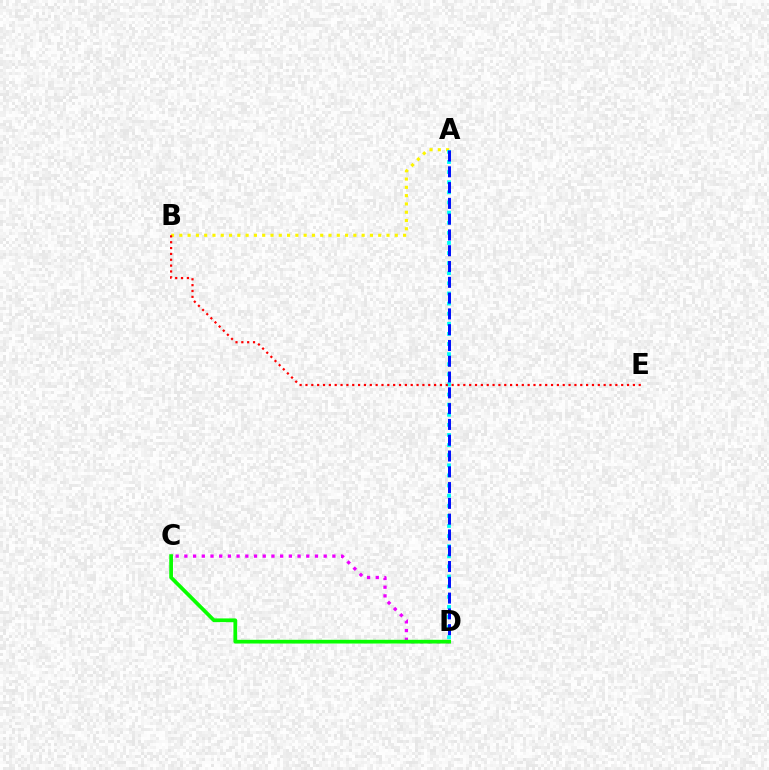{('A', 'B'): [{'color': '#fcf500', 'line_style': 'dotted', 'thickness': 2.25}], ('A', 'D'): [{'color': '#00fff6', 'line_style': 'dotted', 'thickness': 2.75}, {'color': '#0010ff', 'line_style': 'dashed', 'thickness': 2.14}], ('C', 'D'): [{'color': '#ee00ff', 'line_style': 'dotted', 'thickness': 2.37}, {'color': '#08ff00', 'line_style': 'solid', 'thickness': 2.69}], ('B', 'E'): [{'color': '#ff0000', 'line_style': 'dotted', 'thickness': 1.59}]}